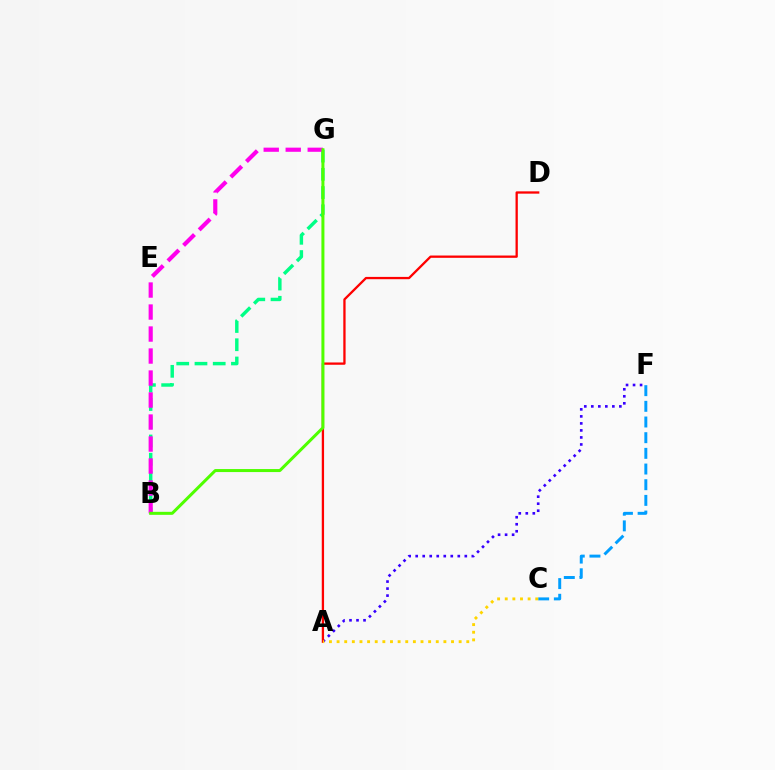{('A', 'F'): [{'color': '#3700ff', 'line_style': 'dotted', 'thickness': 1.91}], ('A', 'D'): [{'color': '#ff0000', 'line_style': 'solid', 'thickness': 1.65}], ('B', 'G'): [{'color': '#00ff86', 'line_style': 'dashed', 'thickness': 2.48}, {'color': '#ff00ed', 'line_style': 'dashed', 'thickness': 2.99}, {'color': '#4fff00', 'line_style': 'solid', 'thickness': 2.17}], ('C', 'F'): [{'color': '#009eff', 'line_style': 'dashed', 'thickness': 2.13}], ('A', 'C'): [{'color': '#ffd500', 'line_style': 'dotted', 'thickness': 2.07}]}